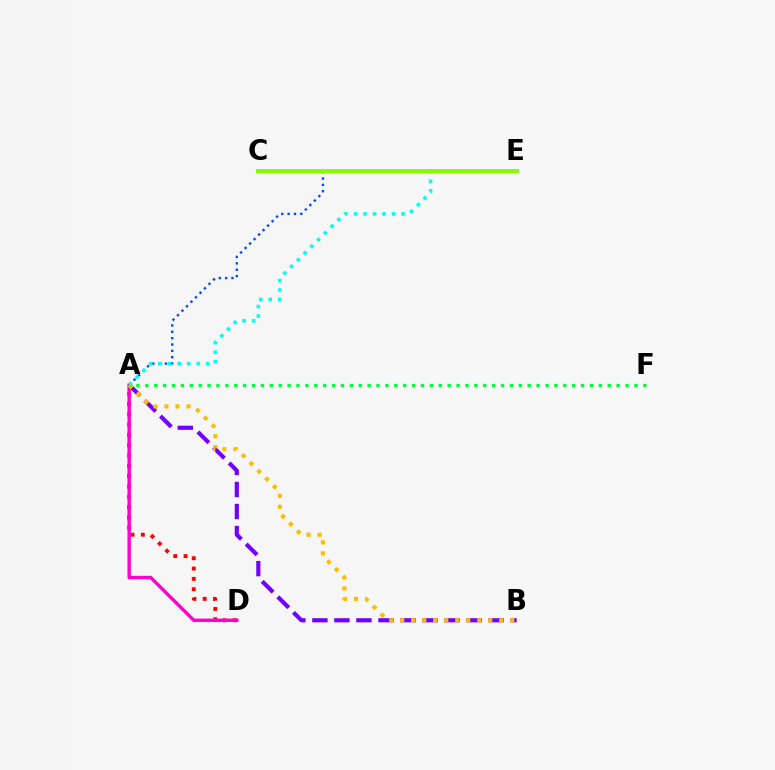{('A', 'E'): [{'color': '#004bff', 'line_style': 'dotted', 'thickness': 1.72}, {'color': '#00fff6', 'line_style': 'dotted', 'thickness': 2.58}], ('A', 'D'): [{'color': '#ff0000', 'line_style': 'dotted', 'thickness': 2.8}, {'color': '#ff00cf', 'line_style': 'solid', 'thickness': 2.44}], ('A', 'B'): [{'color': '#7200ff', 'line_style': 'dashed', 'thickness': 2.99}, {'color': '#ffbd00', 'line_style': 'dotted', 'thickness': 2.99}], ('C', 'E'): [{'color': '#84ff00', 'line_style': 'solid', 'thickness': 2.85}], ('A', 'F'): [{'color': '#00ff39', 'line_style': 'dotted', 'thickness': 2.42}]}